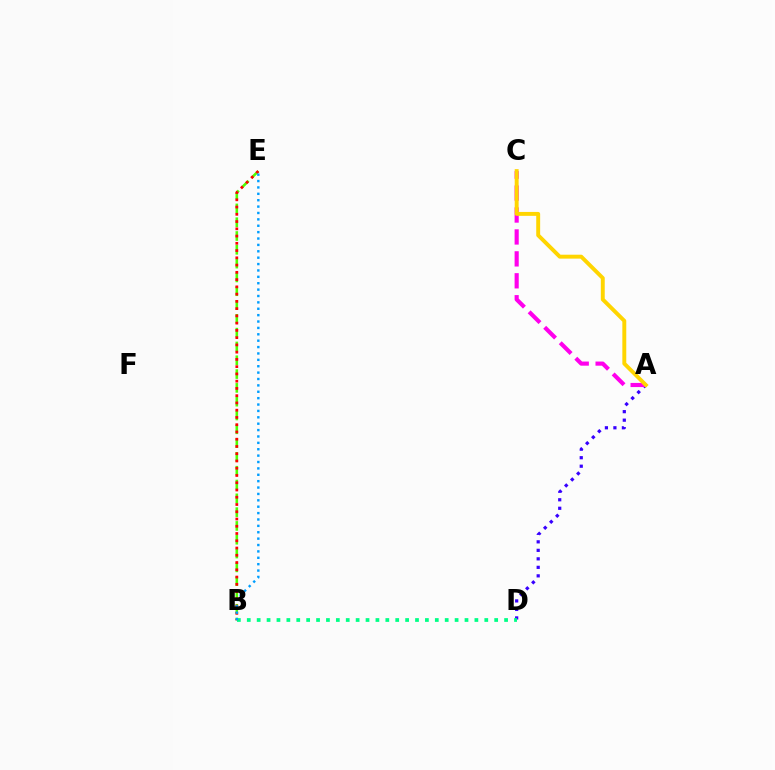{('B', 'E'): [{'color': '#4fff00', 'line_style': 'dashed', 'thickness': 1.88}, {'color': '#ff0000', 'line_style': 'dotted', 'thickness': 1.97}, {'color': '#009eff', 'line_style': 'dotted', 'thickness': 1.73}], ('A', 'D'): [{'color': '#3700ff', 'line_style': 'dotted', 'thickness': 2.31}], ('B', 'D'): [{'color': '#00ff86', 'line_style': 'dotted', 'thickness': 2.69}], ('A', 'C'): [{'color': '#ff00ed', 'line_style': 'dashed', 'thickness': 2.98}, {'color': '#ffd500', 'line_style': 'solid', 'thickness': 2.82}]}